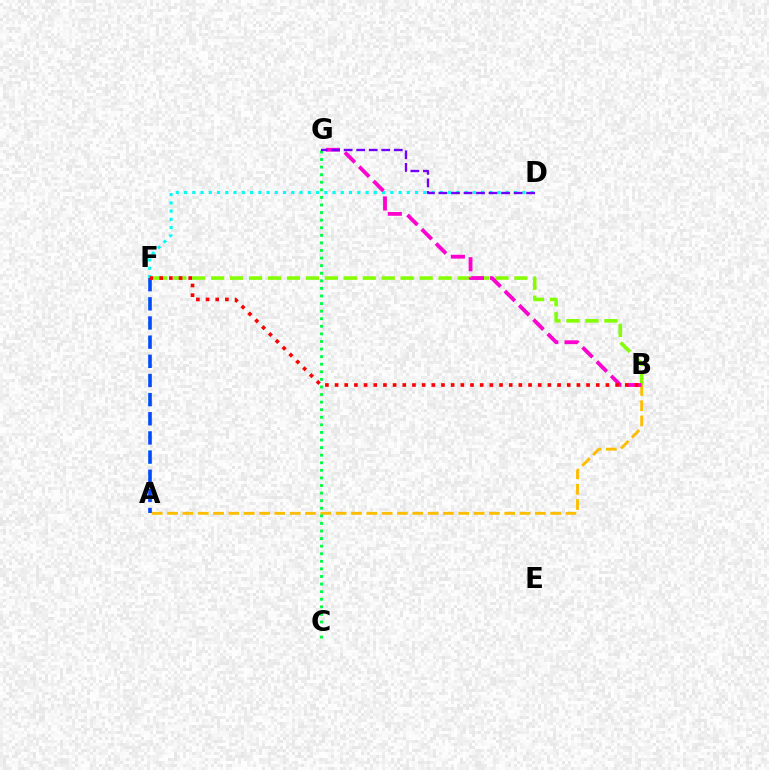{('B', 'F'): [{'color': '#84ff00', 'line_style': 'dashed', 'thickness': 2.58}, {'color': '#ff0000', 'line_style': 'dotted', 'thickness': 2.63}], ('D', 'F'): [{'color': '#00fff6', 'line_style': 'dotted', 'thickness': 2.24}], ('A', 'B'): [{'color': '#ffbd00', 'line_style': 'dashed', 'thickness': 2.08}], ('A', 'F'): [{'color': '#004bff', 'line_style': 'dashed', 'thickness': 2.6}], ('C', 'G'): [{'color': '#00ff39', 'line_style': 'dotted', 'thickness': 2.06}], ('B', 'G'): [{'color': '#ff00cf', 'line_style': 'dashed', 'thickness': 2.74}], ('D', 'G'): [{'color': '#7200ff', 'line_style': 'dashed', 'thickness': 1.7}]}